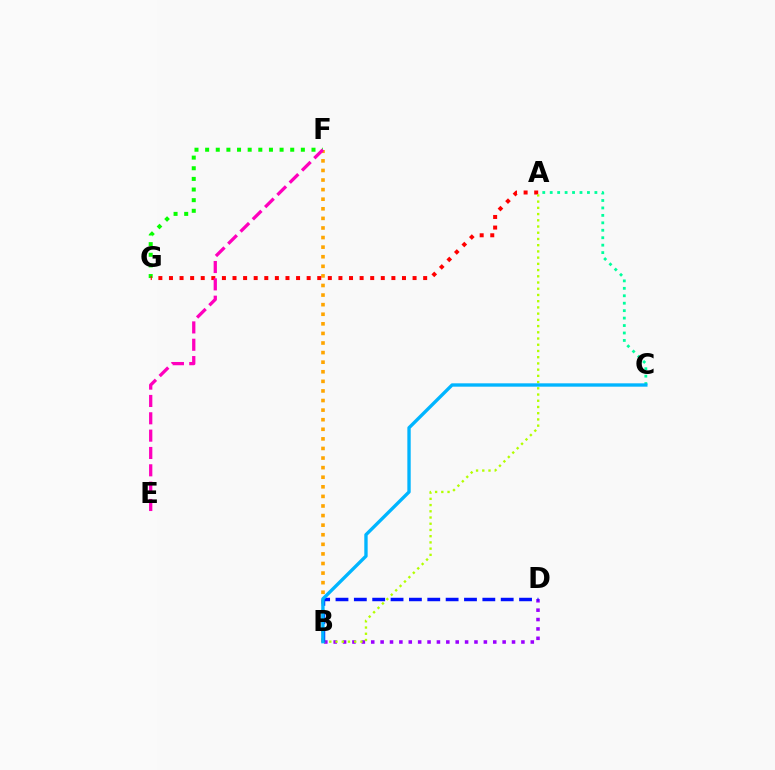{('B', 'D'): [{'color': '#9b00ff', 'line_style': 'dotted', 'thickness': 2.55}, {'color': '#0010ff', 'line_style': 'dashed', 'thickness': 2.49}], ('B', 'F'): [{'color': '#ffa500', 'line_style': 'dotted', 'thickness': 2.6}], ('F', 'G'): [{'color': '#08ff00', 'line_style': 'dotted', 'thickness': 2.89}], ('A', 'G'): [{'color': '#ff0000', 'line_style': 'dotted', 'thickness': 2.88}], ('A', 'B'): [{'color': '#b3ff00', 'line_style': 'dotted', 'thickness': 1.69}], ('A', 'C'): [{'color': '#00ff9d', 'line_style': 'dotted', 'thickness': 2.02}], ('E', 'F'): [{'color': '#ff00bd', 'line_style': 'dashed', 'thickness': 2.36}], ('B', 'C'): [{'color': '#00b5ff', 'line_style': 'solid', 'thickness': 2.41}]}